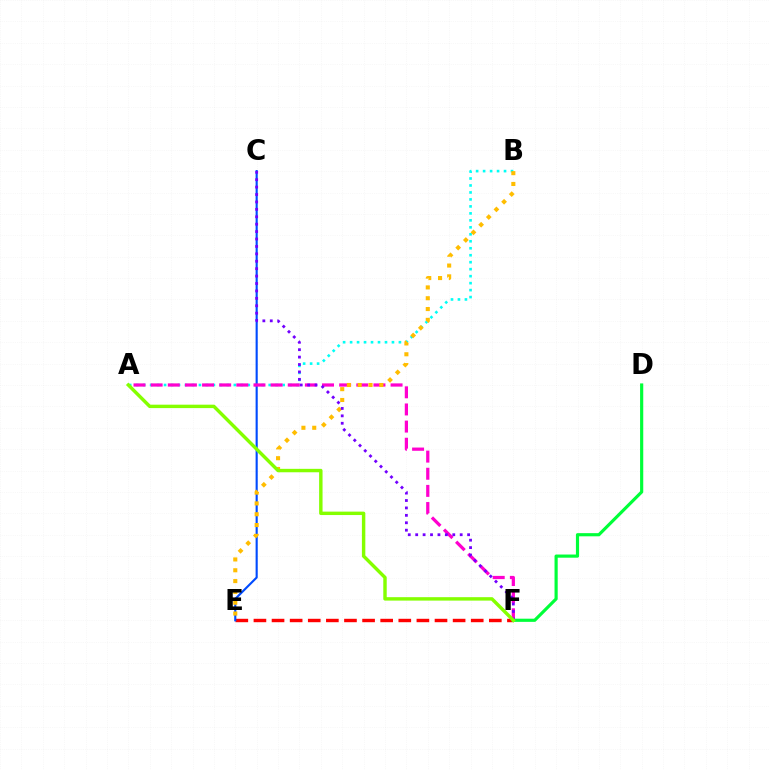{('E', 'F'): [{'color': '#ff0000', 'line_style': 'dashed', 'thickness': 2.46}], ('A', 'B'): [{'color': '#00fff6', 'line_style': 'dotted', 'thickness': 1.9}], ('C', 'E'): [{'color': '#004bff', 'line_style': 'solid', 'thickness': 1.53}], ('A', 'F'): [{'color': '#ff00cf', 'line_style': 'dashed', 'thickness': 2.33}, {'color': '#84ff00', 'line_style': 'solid', 'thickness': 2.47}], ('D', 'F'): [{'color': '#00ff39', 'line_style': 'solid', 'thickness': 2.28}], ('B', 'E'): [{'color': '#ffbd00', 'line_style': 'dotted', 'thickness': 2.94}], ('C', 'F'): [{'color': '#7200ff', 'line_style': 'dotted', 'thickness': 2.02}]}